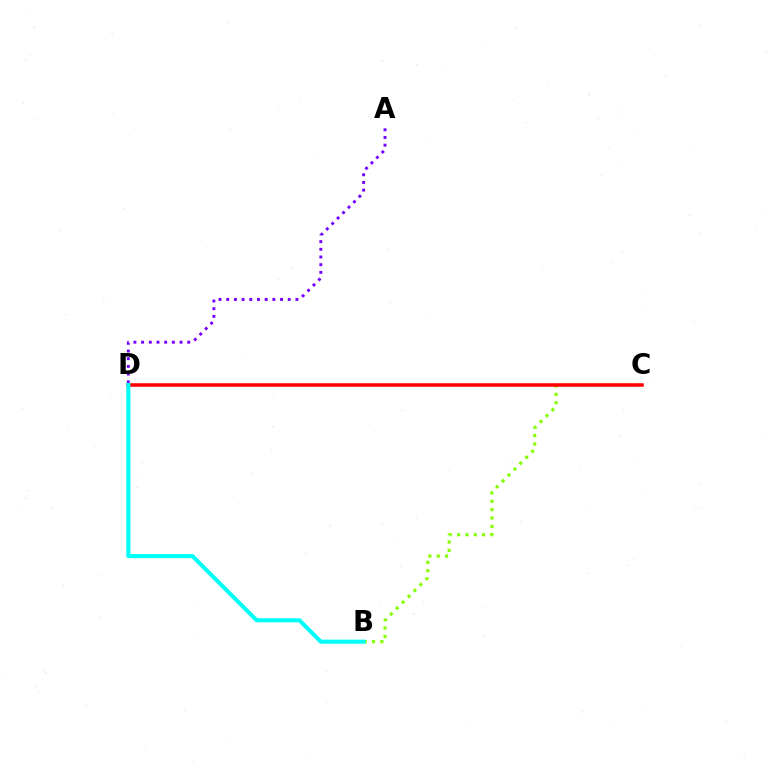{('B', 'C'): [{'color': '#84ff00', 'line_style': 'dotted', 'thickness': 2.27}], ('C', 'D'): [{'color': '#ff0000', 'line_style': 'solid', 'thickness': 2.54}], ('A', 'D'): [{'color': '#7200ff', 'line_style': 'dotted', 'thickness': 2.09}], ('B', 'D'): [{'color': '#00fff6', 'line_style': 'solid', 'thickness': 2.94}]}